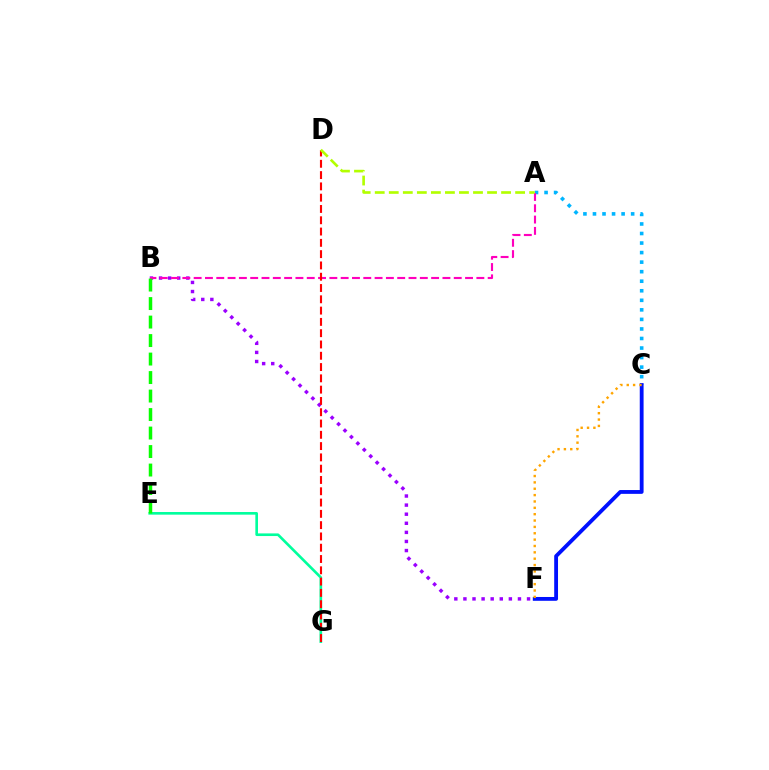{('A', 'C'): [{'color': '#00b5ff', 'line_style': 'dotted', 'thickness': 2.59}], ('B', 'F'): [{'color': '#9b00ff', 'line_style': 'dotted', 'thickness': 2.47}], ('E', 'G'): [{'color': '#00ff9d', 'line_style': 'solid', 'thickness': 1.9}], ('A', 'B'): [{'color': '#ff00bd', 'line_style': 'dashed', 'thickness': 1.54}], ('C', 'F'): [{'color': '#0010ff', 'line_style': 'solid', 'thickness': 2.75}, {'color': '#ffa500', 'line_style': 'dotted', 'thickness': 1.73}], ('D', 'G'): [{'color': '#ff0000', 'line_style': 'dashed', 'thickness': 1.53}], ('A', 'D'): [{'color': '#b3ff00', 'line_style': 'dashed', 'thickness': 1.91}], ('B', 'E'): [{'color': '#08ff00', 'line_style': 'dashed', 'thickness': 2.51}]}